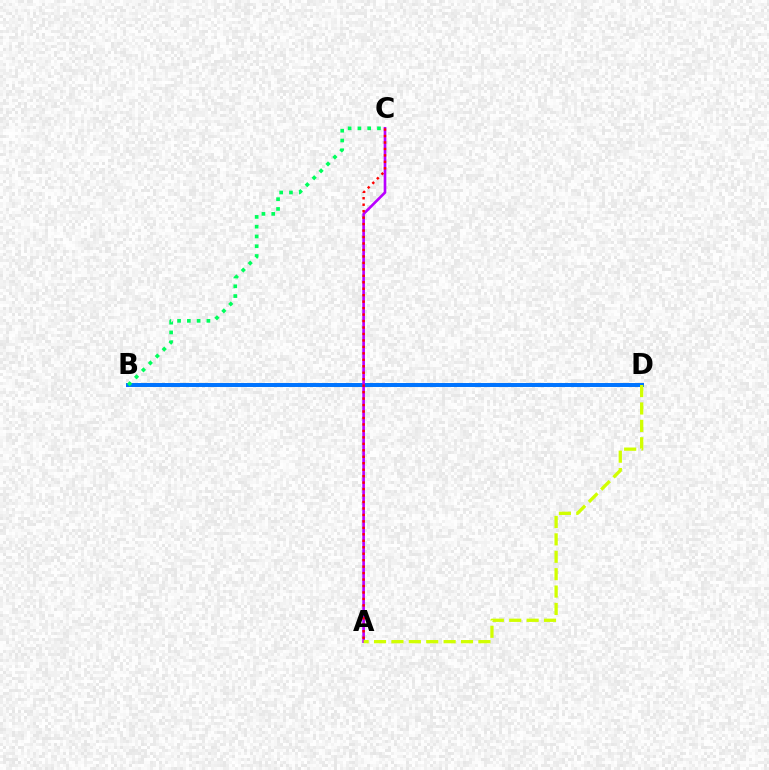{('B', 'D'): [{'color': '#0074ff', 'line_style': 'solid', 'thickness': 2.86}], ('A', 'C'): [{'color': '#b900ff', 'line_style': 'solid', 'thickness': 1.91}, {'color': '#ff0000', 'line_style': 'dotted', 'thickness': 1.76}], ('B', 'C'): [{'color': '#00ff5c', 'line_style': 'dotted', 'thickness': 2.66}], ('A', 'D'): [{'color': '#d1ff00', 'line_style': 'dashed', 'thickness': 2.36}]}